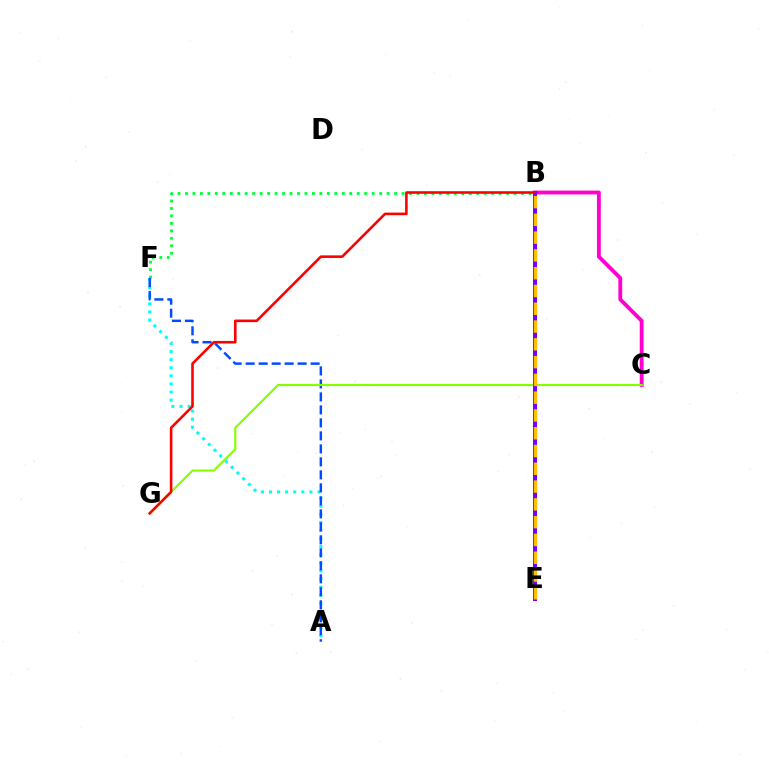{('B', 'F'): [{'color': '#00ff39', 'line_style': 'dotted', 'thickness': 2.03}], ('A', 'F'): [{'color': '#00fff6', 'line_style': 'dotted', 'thickness': 2.2}, {'color': '#004bff', 'line_style': 'dashed', 'thickness': 1.77}], ('B', 'C'): [{'color': '#ff00cf', 'line_style': 'solid', 'thickness': 2.76}], ('C', 'G'): [{'color': '#84ff00', 'line_style': 'solid', 'thickness': 1.54}], ('B', 'E'): [{'color': '#7200ff', 'line_style': 'solid', 'thickness': 2.9}, {'color': '#ffbd00', 'line_style': 'dashed', 'thickness': 2.42}], ('B', 'G'): [{'color': '#ff0000', 'line_style': 'solid', 'thickness': 1.87}]}